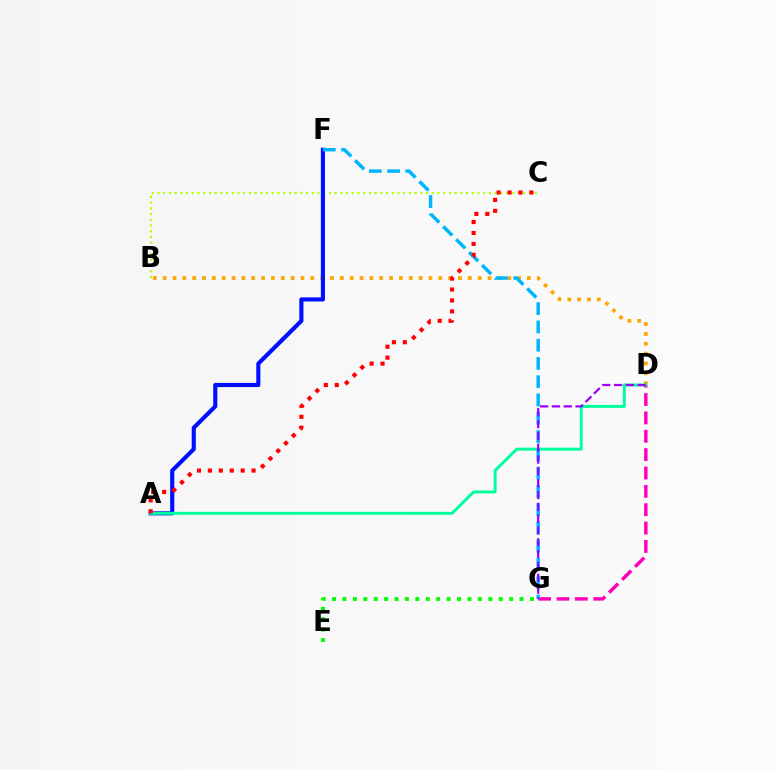{('E', 'G'): [{'color': '#08ff00', 'line_style': 'dotted', 'thickness': 2.83}], ('D', 'G'): [{'color': '#ff00bd', 'line_style': 'dashed', 'thickness': 2.49}, {'color': '#9b00ff', 'line_style': 'dashed', 'thickness': 1.61}], ('B', 'C'): [{'color': '#b3ff00', 'line_style': 'dotted', 'thickness': 1.55}], ('B', 'D'): [{'color': '#ffa500', 'line_style': 'dotted', 'thickness': 2.67}], ('A', 'F'): [{'color': '#0010ff', 'line_style': 'solid', 'thickness': 2.97}], ('A', 'D'): [{'color': '#00ff9d', 'line_style': 'solid', 'thickness': 2.14}], ('F', 'G'): [{'color': '#00b5ff', 'line_style': 'dashed', 'thickness': 2.48}], ('A', 'C'): [{'color': '#ff0000', 'line_style': 'dotted', 'thickness': 2.97}]}